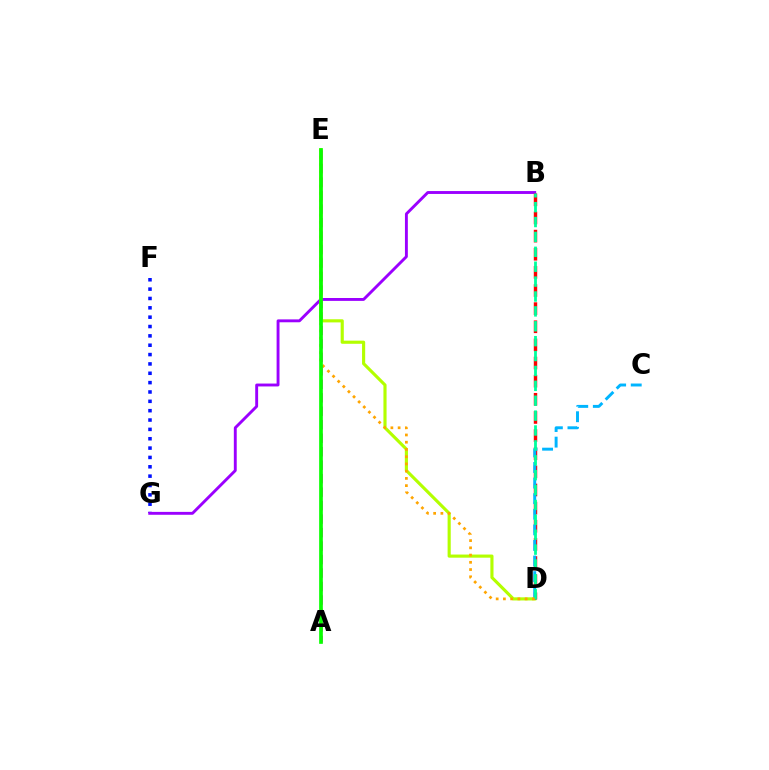{('F', 'G'): [{'color': '#0010ff', 'line_style': 'dotted', 'thickness': 2.54}], ('A', 'E'): [{'color': '#ff00bd', 'line_style': 'dashed', 'thickness': 1.83}, {'color': '#08ff00', 'line_style': 'solid', 'thickness': 2.65}], ('B', 'G'): [{'color': '#9b00ff', 'line_style': 'solid', 'thickness': 2.08}], ('D', 'E'): [{'color': '#b3ff00', 'line_style': 'solid', 'thickness': 2.26}, {'color': '#ffa500', 'line_style': 'dotted', 'thickness': 1.97}], ('B', 'D'): [{'color': '#ff0000', 'line_style': 'dashed', 'thickness': 2.46}, {'color': '#00ff9d', 'line_style': 'dashed', 'thickness': 2.02}], ('C', 'D'): [{'color': '#00b5ff', 'line_style': 'dashed', 'thickness': 2.12}]}